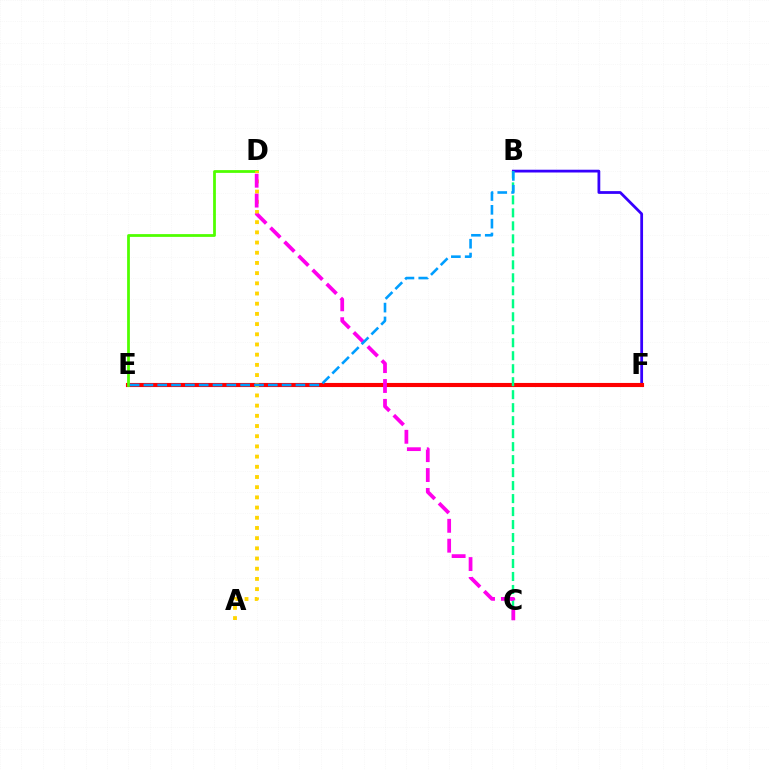{('B', 'F'): [{'color': '#3700ff', 'line_style': 'solid', 'thickness': 2.0}], ('E', 'F'): [{'color': '#ff0000', 'line_style': 'solid', 'thickness': 2.96}], ('B', 'C'): [{'color': '#00ff86', 'line_style': 'dashed', 'thickness': 1.76}], ('D', 'E'): [{'color': '#4fff00', 'line_style': 'solid', 'thickness': 1.99}], ('A', 'D'): [{'color': '#ffd500', 'line_style': 'dotted', 'thickness': 2.77}], ('C', 'D'): [{'color': '#ff00ed', 'line_style': 'dashed', 'thickness': 2.7}], ('B', 'E'): [{'color': '#009eff', 'line_style': 'dashed', 'thickness': 1.88}]}